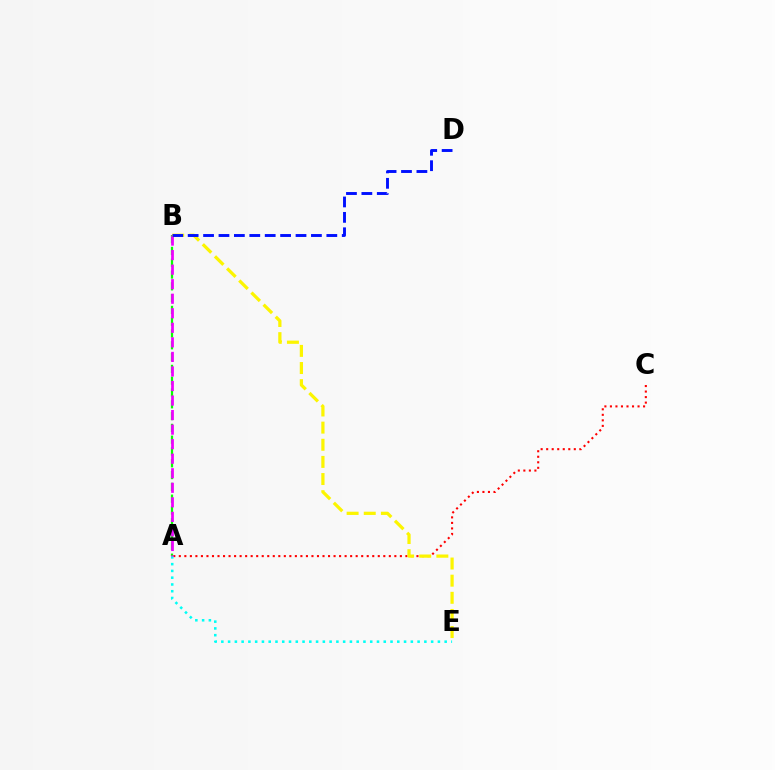{('A', 'C'): [{'color': '#ff0000', 'line_style': 'dotted', 'thickness': 1.5}], ('A', 'E'): [{'color': '#00fff6', 'line_style': 'dotted', 'thickness': 1.84}], ('A', 'B'): [{'color': '#08ff00', 'line_style': 'dashed', 'thickness': 1.6}, {'color': '#ee00ff', 'line_style': 'dashed', 'thickness': 1.98}], ('B', 'E'): [{'color': '#fcf500', 'line_style': 'dashed', 'thickness': 2.33}], ('B', 'D'): [{'color': '#0010ff', 'line_style': 'dashed', 'thickness': 2.09}]}